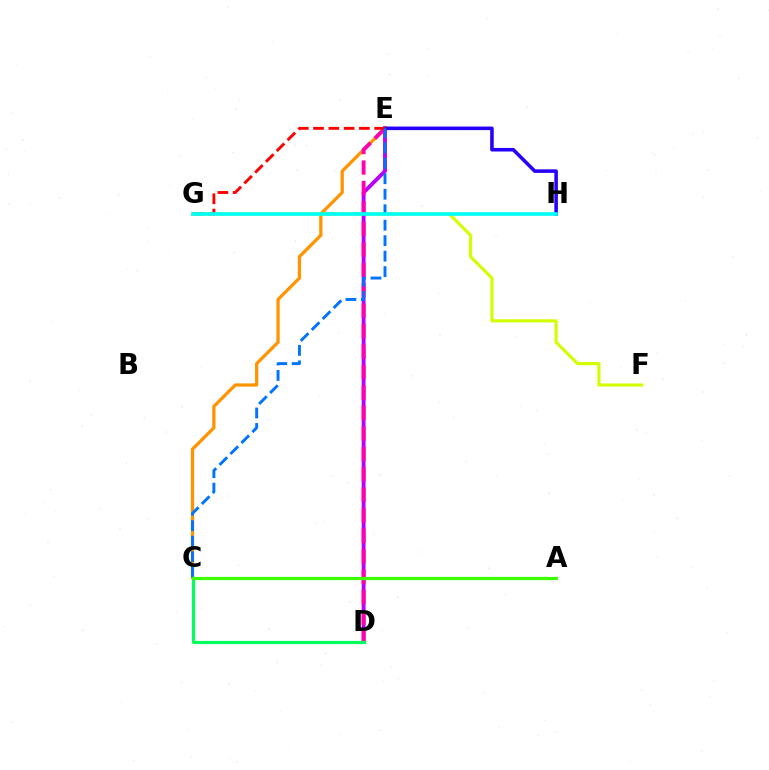{('D', 'E'): [{'color': '#b900ff', 'line_style': 'solid', 'thickness': 2.78}, {'color': '#ff00ac', 'line_style': 'dashed', 'thickness': 2.78}], ('C', 'E'): [{'color': '#ff9400', 'line_style': 'solid', 'thickness': 2.34}, {'color': '#0074ff', 'line_style': 'dashed', 'thickness': 2.1}], ('F', 'G'): [{'color': '#d1ff00', 'line_style': 'solid', 'thickness': 2.25}], ('E', 'H'): [{'color': '#2500ff', 'line_style': 'solid', 'thickness': 2.56}], ('E', 'G'): [{'color': '#ff0000', 'line_style': 'dashed', 'thickness': 2.08}], ('C', 'D'): [{'color': '#00ff5c', 'line_style': 'solid', 'thickness': 2.28}], ('A', 'C'): [{'color': '#3dff00', 'line_style': 'solid', 'thickness': 2.29}], ('G', 'H'): [{'color': '#00fff6', 'line_style': 'solid', 'thickness': 2.64}]}